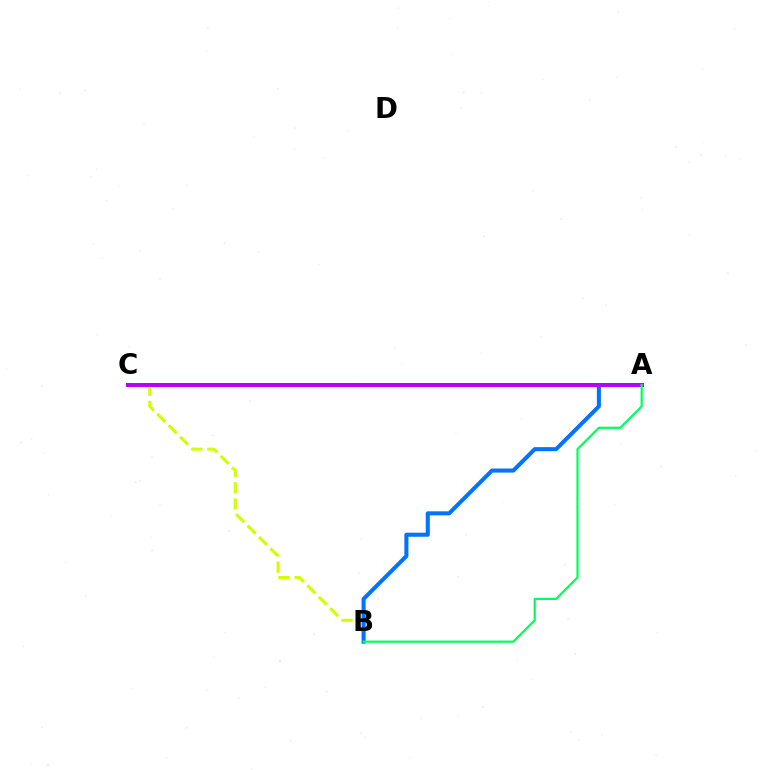{('A', 'C'): [{'color': '#ff0000', 'line_style': 'solid', 'thickness': 2.6}, {'color': '#b900ff', 'line_style': 'solid', 'thickness': 2.79}], ('B', 'C'): [{'color': '#d1ff00', 'line_style': 'dashed', 'thickness': 2.2}], ('A', 'B'): [{'color': '#0074ff', 'line_style': 'solid', 'thickness': 2.92}, {'color': '#00ff5c', 'line_style': 'solid', 'thickness': 1.59}]}